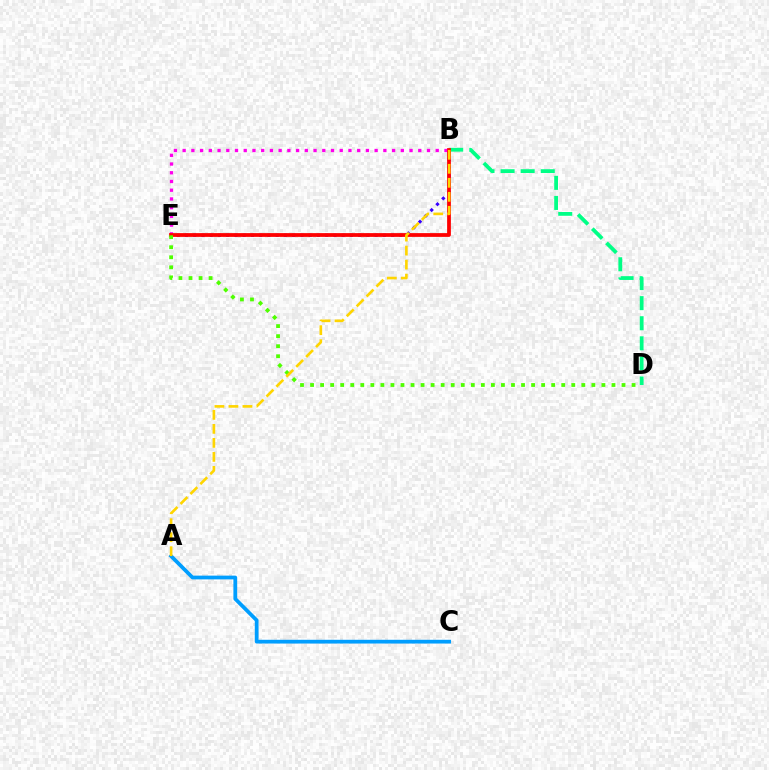{('B', 'E'): [{'color': '#3700ff', 'line_style': 'dotted', 'thickness': 2.24}, {'color': '#ff00ed', 'line_style': 'dotted', 'thickness': 2.37}, {'color': '#ff0000', 'line_style': 'solid', 'thickness': 2.71}], ('B', 'D'): [{'color': '#00ff86', 'line_style': 'dashed', 'thickness': 2.73}], ('A', 'C'): [{'color': '#009eff', 'line_style': 'solid', 'thickness': 2.7}], ('D', 'E'): [{'color': '#4fff00', 'line_style': 'dotted', 'thickness': 2.73}], ('A', 'B'): [{'color': '#ffd500', 'line_style': 'dashed', 'thickness': 1.9}]}